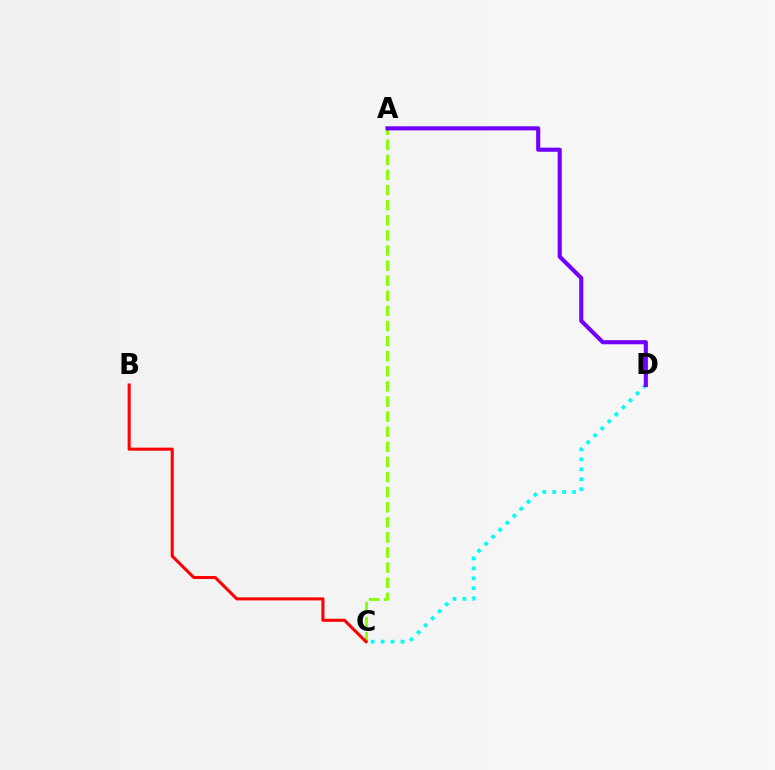{('A', 'C'): [{'color': '#84ff00', 'line_style': 'dashed', 'thickness': 2.05}], ('B', 'C'): [{'color': '#ff0000', 'line_style': 'solid', 'thickness': 2.19}], ('C', 'D'): [{'color': '#00fff6', 'line_style': 'dotted', 'thickness': 2.7}], ('A', 'D'): [{'color': '#7200ff', 'line_style': 'solid', 'thickness': 2.96}]}